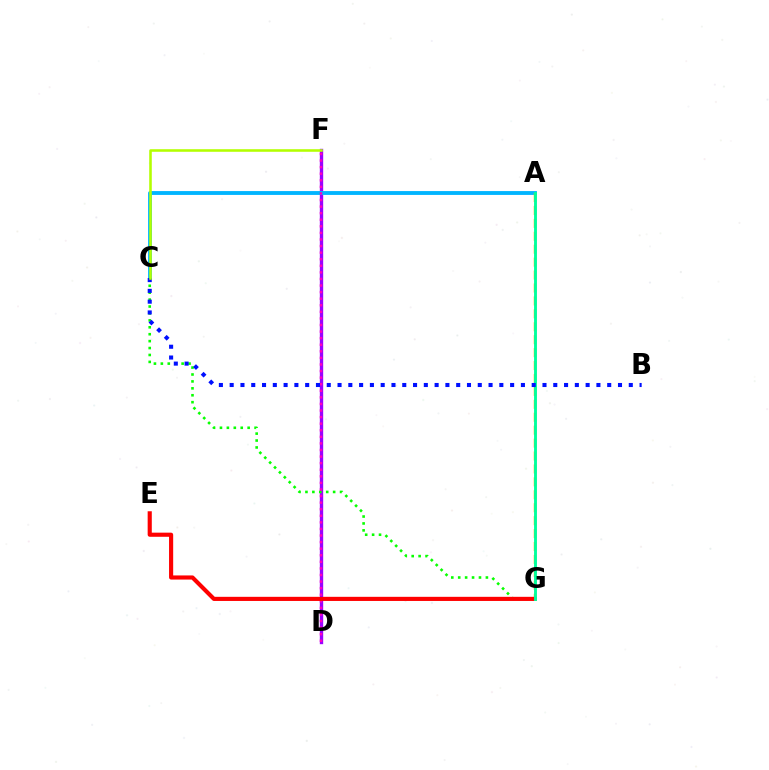{('D', 'F'): [{'color': '#9b00ff', 'line_style': 'solid', 'thickness': 2.42}, {'color': '#ff00bd', 'line_style': 'dotted', 'thickness': 1.79}], ('A', 'C'): [{'color': '#00b5ff', 'line_style': 'solid', 'thickness': 2.77}], ('C', 'G'): [{'color': '#08ff00', 'line_style': 'dotted', 'thickness': 1.88}], ('A', 'G'): [{'color': '#ffa500', 'line_style': 'dashed', 'thickness': 1.76}, {'color': '#00ff9d', 'line_style': 'solid', 'thickness': 2.07}], ('E', 'G'): [{'color': '#ff0000', 'line_style': 'solid', 'thickness': 2.98}], ('B', 'C'): [{'color': '#0010ff', 'line_style': 'dotted', 'thickness': 2.93}], ('C', 'F'): [{'color': '#b3ff00', 'line_style': 'solid', 'thickness': 1.85}]}